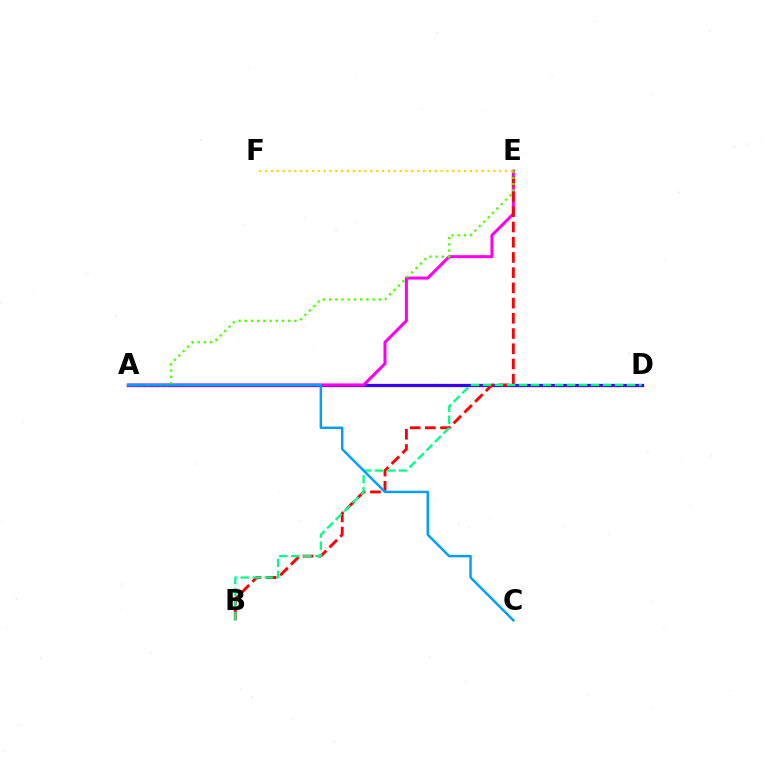{('A', 'D'): [{'color': '#3700ff', 'line_style': 'solid', 'thickness': 2.33}], ('A', 'E'): [{'color': '#ff00ed', 'line_style': 'solid', 'thickness': 2.18}, {'color': '#4fff00', 'line_style': 'dotted', 'thickness': 1.69}], ('B', 'E'): [{'color': '#ff0000', 'line_style': 'dashed', 'thickness': 2.07}], ('B', 'D'): [{'color': '#00ff86', 'line_style': 'dashed', 'thickness': 1.63}], ('E', 'F'): [{'color': '#ffd500', 'line_style': 'dotted', 'thickness': 1.59}], ('A', 'C'): [{'color': '#009eff', 'line_style': 'solid', 'thickness': 1.77}]}